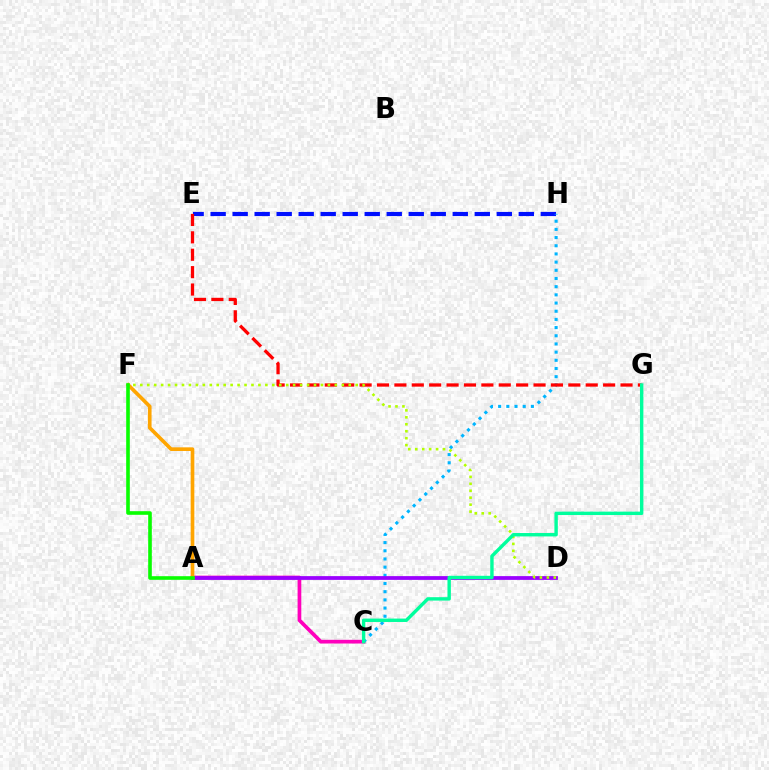{('E', 'H'): [{'color': '#0010ff', 'line_style': 'dashed', 'thickness': 2.99}], ('A', 'C'): [{'color': '#ff00bd', 'line_style': 'solid', 'thickness': 2.66}], ('C', 'H'): [{'color': '#00b5ff', 'line_style': 'dotted', 'thickness': 2.22}], ('A', 'D'): [{'color': '#9b00ff', 'line_style': 'solid', 'thickness': 2.71}], ('E', 'G'): [{'color': '#ff0000', 'line_style': 'dashed', 'thickness': 2.36}], ('D', 'F'): [{'color': '#b3ff00', 'line_style': 'dotted', 'thickness': 1.89}], ('C', 'G'): [{'color': '#00ff9d', 'line_style': 'solid', 'thickness': 2.45}], ('A', 'F'): [{'color': '#ffa500', 'line_style': 'solid', 'thickness': 2.64}, {'color': '#08ff00', 'line_style': 'solid', 'thickness': 2.6}]}